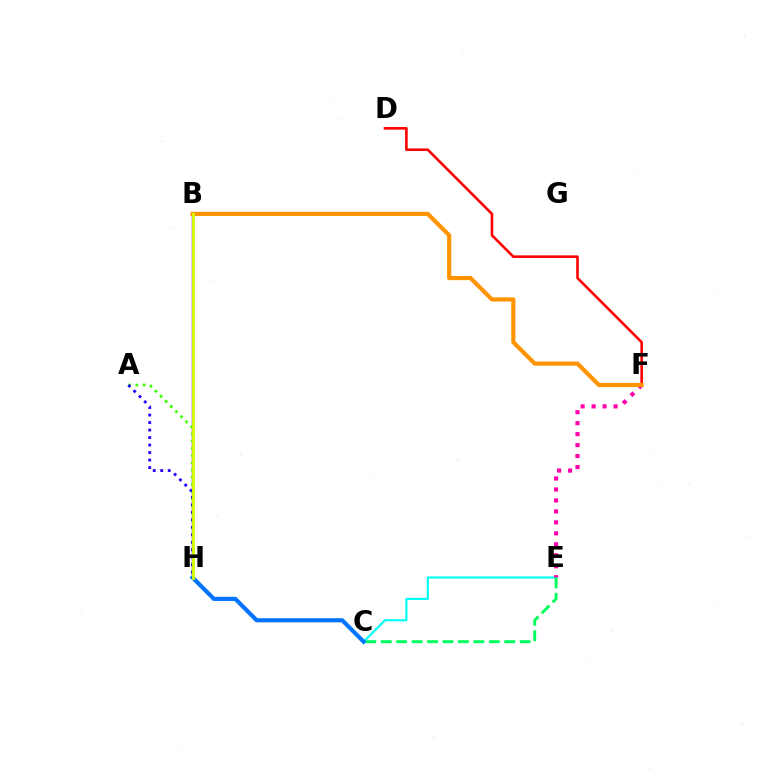{('B', 'H'): [{'color': '#b900ff', 'line_style': 'solid', 'thickness': 1.79}, {'color': '#d1ff00', 'line_style': 'solid', 'thickness': 2.05}], ('C', 'E'): [{'color': '#00fff6', 'line_style': 'solid', 'thickness': 1.52}, {'color': '#00ff5c', 'line_style': 'dashed', 'thickness': 2.1}], ('E', 'F'): [{'color': '#ff00ac', 'line_style': 'dotted', 'thickness': 2.98}], ('A', 'H'): [{'color': '#3dff00', 'line_style': 'dotted', 'thickness': 1.96}, {'color': '#2500ff', 'line_style': 'dotted', 'thickness': 2.04}], ('D', 'F'): [{'color': '#ff0000', 'line_style': 'solid', 'thickness': 1.88}], ('B', 'F'): [{'color': '#ff9400', 'line_style': 'solid', 'thickness': 2.99}], ('C', 'H'): [{'color': '#0074ff', 'line_style': 'solid', 'thickness': 2.97}]}